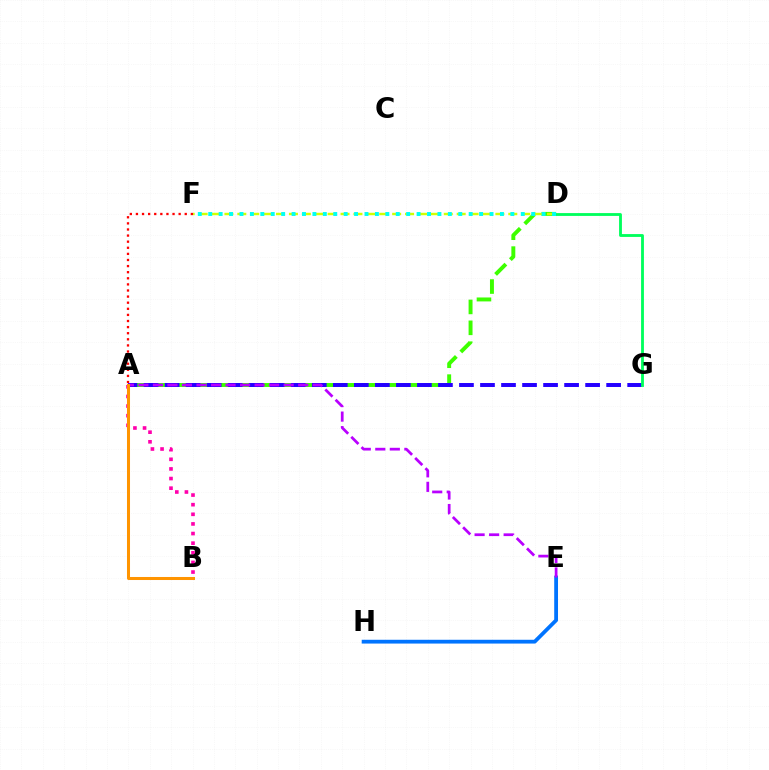{('E', 'H'): [{'color': '#0074ff', 'line_style': 'solid', 'thickness': 2.73}], ('A', 'F'): [{'color': '#ff0000', 'line_style': 'dotted', 'thickness': 1.66}], ('A', 'D'): [{'color': '#3dff00', 'line_style': 'dashed', 'thickness': 2.84}], ('A', 'B'): [{'color': '#ff00ac', 'line_style': 'dotted', 'thickness': 2.61}, {'color': '#ff9400', 'line_style': 'solid', 'thickness': 2.18}], ('D', 'F'): [{'color': '#d1ff00', 'line_style': 'dashed', 'thickness': 1.75}, {'color': '#00fff6', 'line_style': 'dotted', 'thickness': 2.83}], ('A', 'G'): [{'color': '#2500ff', 'line_style': 'dashed', 'thickness': 2.86}], ('D', 'G'): [{'color': '#00ff5c', 'line_style': 'solid', 'thickness': 2.04}], ('A', 'E'): [{'color': '#b900ff', 'line_style': 'dashed', 'thickness': 1.97}]}